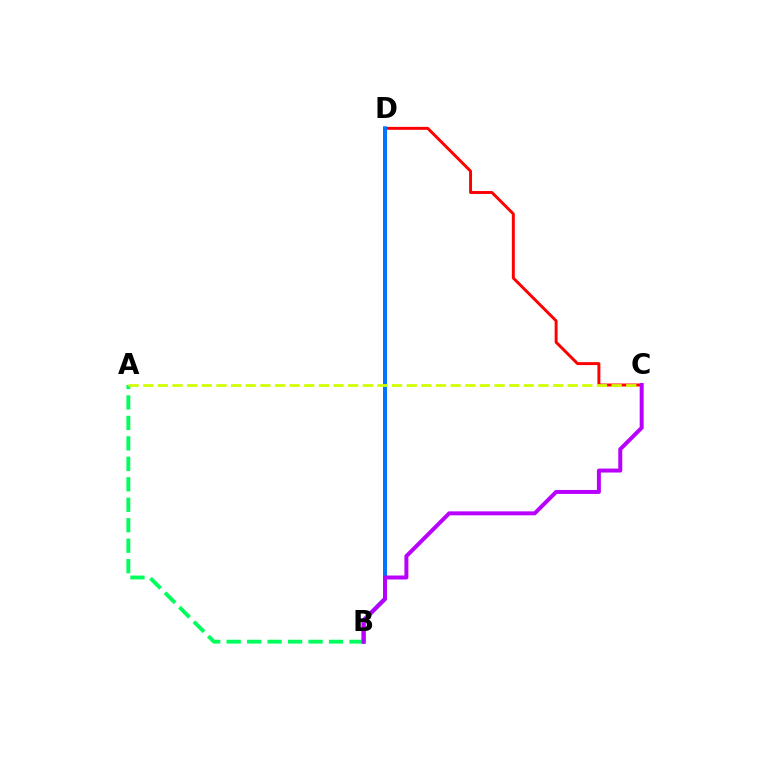{('C', 'D'): [{'color': '#ff0000', 'line_style': 'solid', 'thickness': 2.12}], ('B', 'D'): [{'color': '#0074ff', 'line_style': 'solid', 'thickness': 2.87}], ('A', 'B'): [{'color': '#00ff5c', 'line_style': 'dashed', 'thickness': 2.78}], ('A', 'C'): [{'color': '#d1ff00', 'line_style': 'dashed', 'thickness': 1.99}], ('B', 'C'): [{'color': '#b900ff', 'line_style': 'solid', 'thickness': 2.85}]}